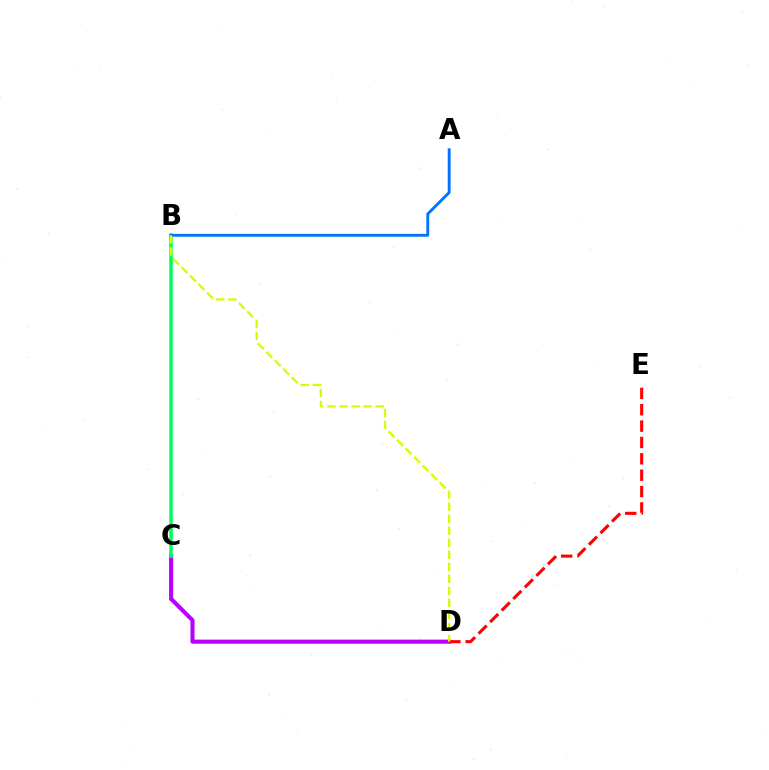{('C', 'D'): [{'color': '#b900ff', 'line_style': 'solid', 'thickness': 2.95}], ('D', 'E'): [{'color': '#ff0000', 'line_style': 'dashed', 'thickness': 2.22}], ('B', 'C'): [{'color': '#00ff5c', 'line_style': 'solid', 'thickness': 2.53}], ('A', 'B'): [{'color': '#0074ff', 'line_style': 'solid', 'thickness': 2.07}], ('B', 'D'): [{'color': '#d1ff00', 'line_style': 'dashed', 'thickness': 1.63}]}